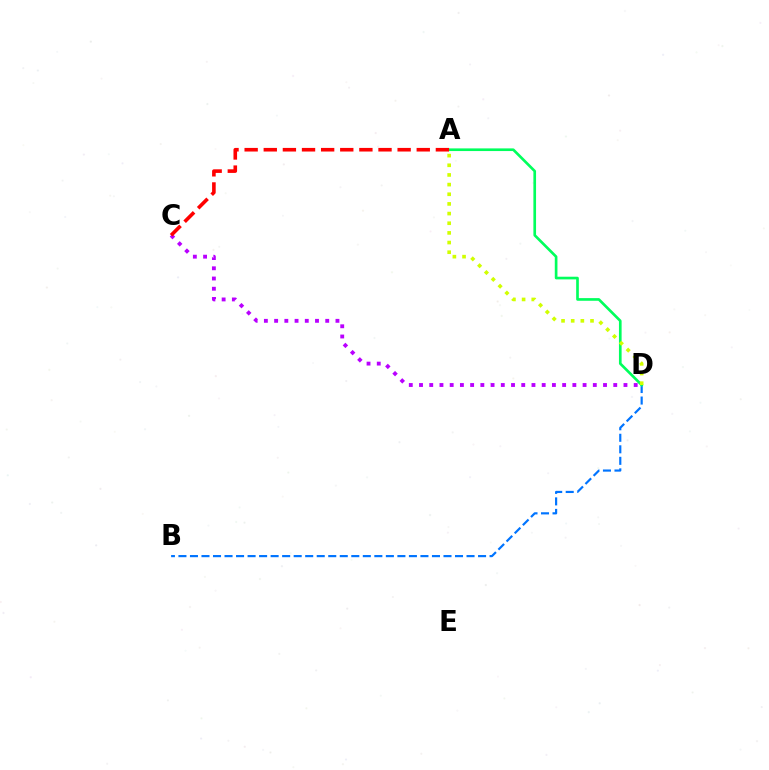{('C', 'D'): [{'color': '#b900ff', 'line_style': 'dotted', 'thickness': 2.78}], ('B', 'D'): [{'color': '#0074ff', 'line_style': 'dashed', 'thickness': 1.57}], ('A', 'D'): [{'color': '#00ff5c', 'line_style': 'solid', 'thickness': 1.92}, {'color': '#d1ff00', 'line_style': 'dotted', 'thickness': 2.62}], ('A', 'C'): [{'color': '#ff0000', 'line_style': 'dashed', 'thickness': 2.6}]}